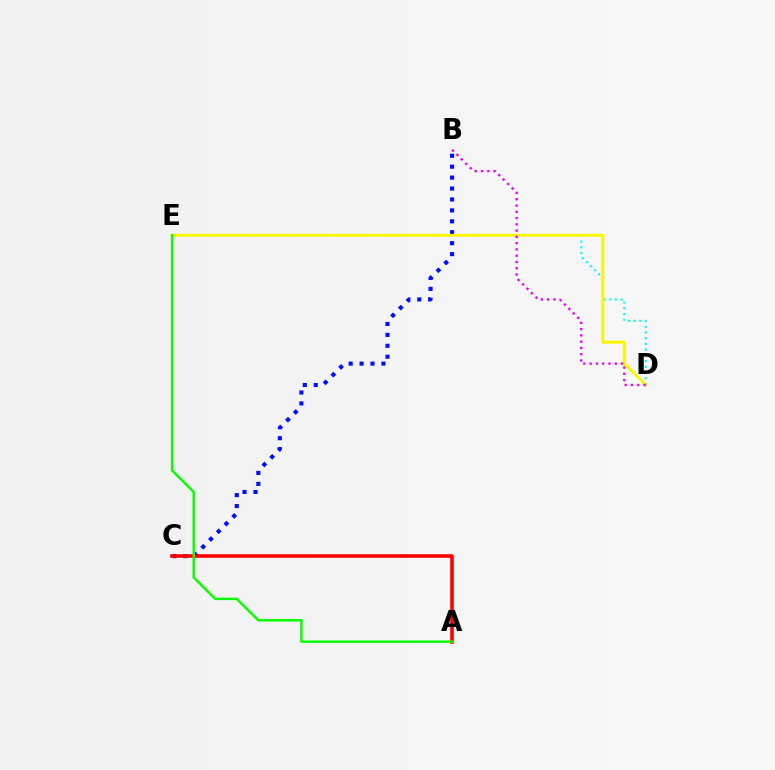{('B', 'C'): [{'color': '#0010ff', 'line_style': 'dotted', 'thickness': 2.97}], ('D', 'E'): [{'color': '#00fff6', 'line_style': 'dotted', 'thickness': 1.55}, {'color': '#fcf500', 'line_style': 'solid', 'thickness': 2.08}], ('A', 'C'): [{'color': '#ff0000', 'line_style': 'solid', 'thickness': 2.58}], ('B', 'D'): [{'color': '#ee00ff', 'line_style': 'dotted', 'thickness': 1.7}], ('A', 'E'): [{'color': '#08ff00', 'line_style': 'solid', 'thickness': 1.78}]}